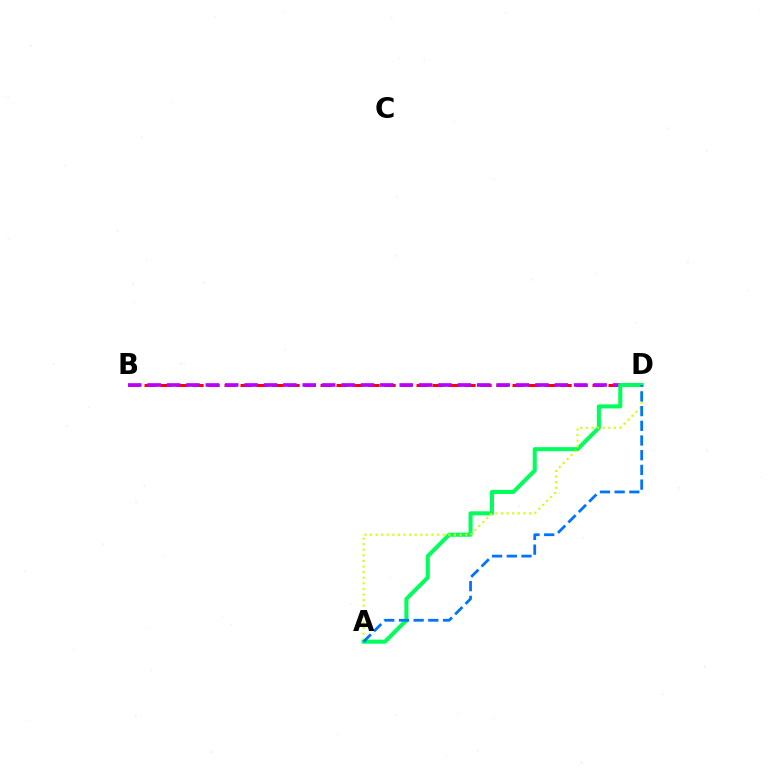{('B', 'D'): [{'color': '#ff0000', 'line_style': 'dashed', 'thickness': 2.17}, {'color': '#b900ff', 'line_style': 'dashed', 'thickness': 2.63}], ('A', 'D'): [{'color': '#00ff5c', 'line_style': 'solid', 'thickness': 2.91}, {'color': '#d1ff00', 'line_style': 'dotted', 'thickness': 1.52}, {'color': '#0074ff', 'line_style': 'dashed', 'thickness': 2.0}]}